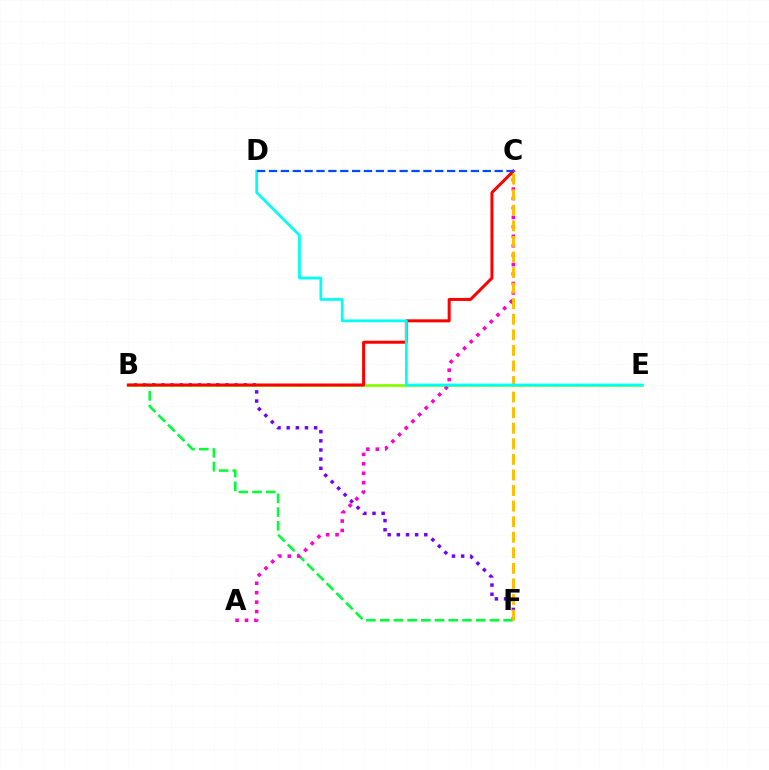{('B', 'F'): [{'color': '#7200ff', 'line_style': 'dotted', 'thickness': 2.48}, {'color': '#00ff39', 'line_style': 'dashed', 'thickness': 1.86}], ('B', 'E'): [{'color': '#84ff00', 'line_style': 'solid', 'thickness': 1.98}], ('B', 'C'): [{'color': '#ff0000', 'line_style': 'solid', 'thickness': 2.17}], ('A', 'C'): [{'color': '#ff00cf', 'line_style': 'dotted', 'thickness': 2.56}], ('C', 'F'): [{'color': '#ffbd00', 'line_style': 'dashed', 'thickness': 2.12}], ('D', 'E'): [{'color': '#00fff6', 'line_style': 'solid', 'thickness': 1.98}], ('C', 'D'): [{'color': '#004bff', 'line_style': 'dashed', 'thickness': 1.61}]}